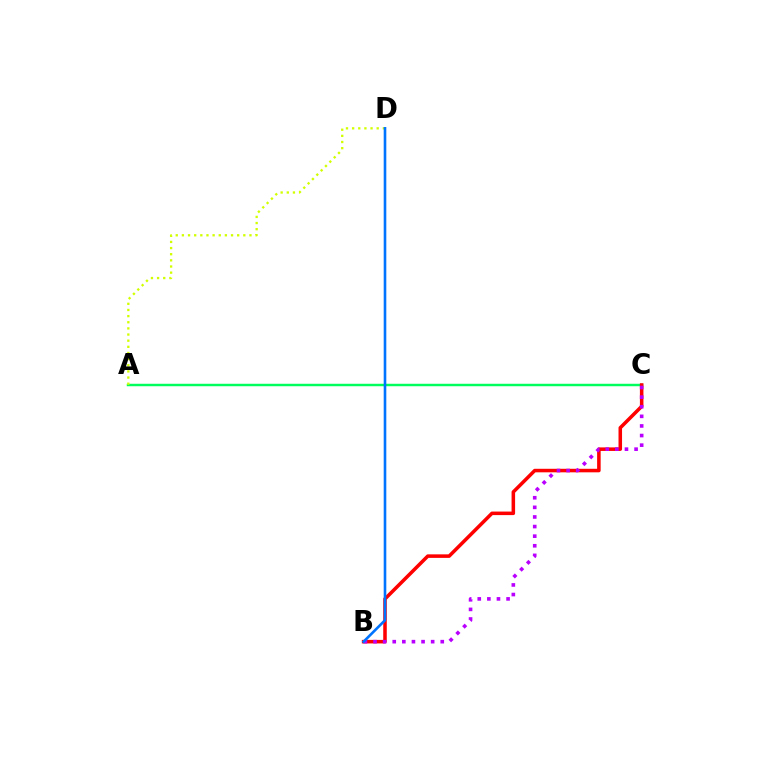{('A', 'C'): [{'color': '#00ff5c', 'line_style': 'solid', 'thickness': 1.77}], ('B', 'C'): [{'color': '#ff0000', 'line_style': 'solid', 'thickness': 2.55}, {'color': '#b900ff', 'line_style': 'dotted', 'thickness': 2.61}], ('A', 'D'): [{'color': '#d1ff00', 'line_style': 'dotted', 'thickness': 1.67}], ('B', 'D'): [{'color': '#0074ff', 'line_style': 'solid', 'thickness': 1.89}]}